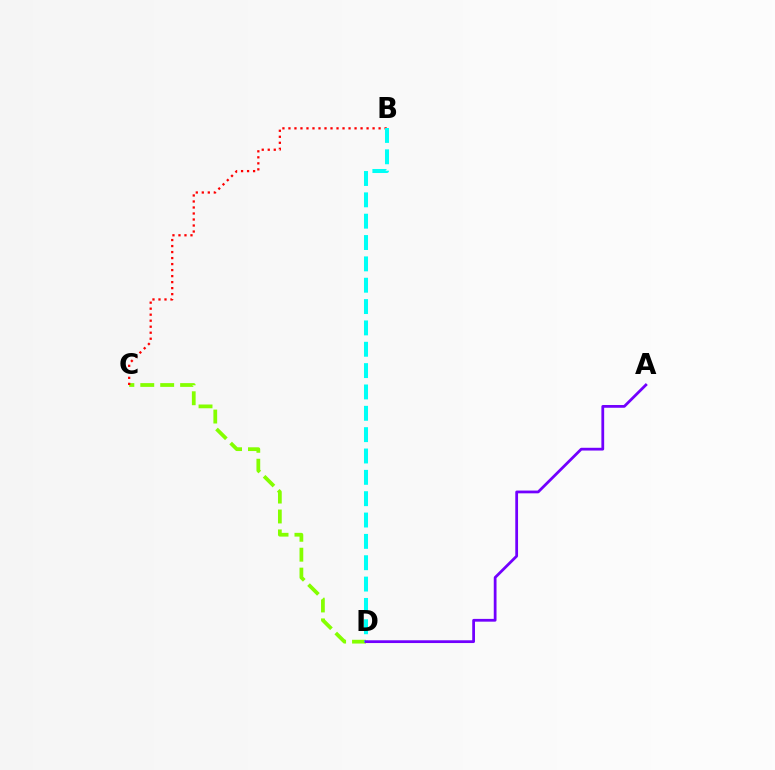{('C', 'D'): [{'color': '#84ff00', 'line_style': 'dashed', 'thickness': 2.7}], ('B', 'C'): [{'color': '#ff0000', 'line_style': 'dotted', 'thickness': 1.63}], ('B', 'D'): [{'color': '#00fff6', 'line_style': 'dashed', 'thickness': 2.9}], ('A', 'D'): [{'color': '#7200ff', 'line_style': 'solid', 'thickness': 1.99}]}